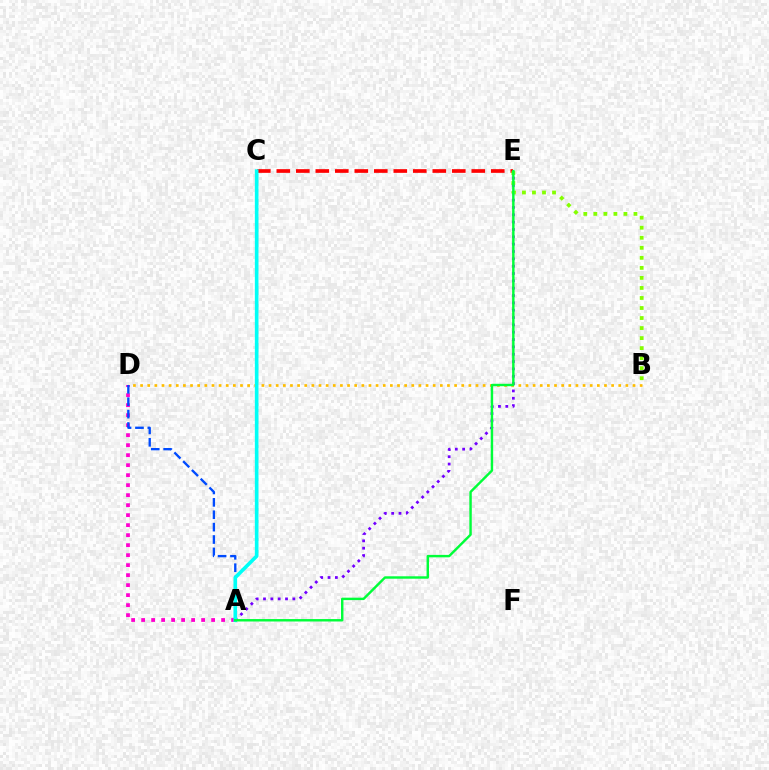{('C', 'E'): [{'color': '#ff0000', 'line_style': 'dashed', 'thickness': 2.65}], ('A', 'E'): [{'color': '#7200ff', 'line_style': 'dotted', 'thickness': 1.99}, {'color': '#00ff39', 'line_style': 'solid', 'thickness': 1.75}], ('B', 'D'): [{'color': '#ffbd00', 'line_style': 'dotted', 'thickness': 1.94}], ('A', 'D'): [{'color': '#ff00cf', 'line_style': 'dotted', 'thickness': 2.72}, {'color': '#004bff', 'line_style': 'dashed', 'thickness': 1.68}], ('A', 'C'): [{'color': '#00fff6', 'line_style': 'solid', 'thickness': 2.62}], ('B', 'E'): [{'color': '#84ff00', 'line_style': 'dotted', 'thickness': 2.73}]}